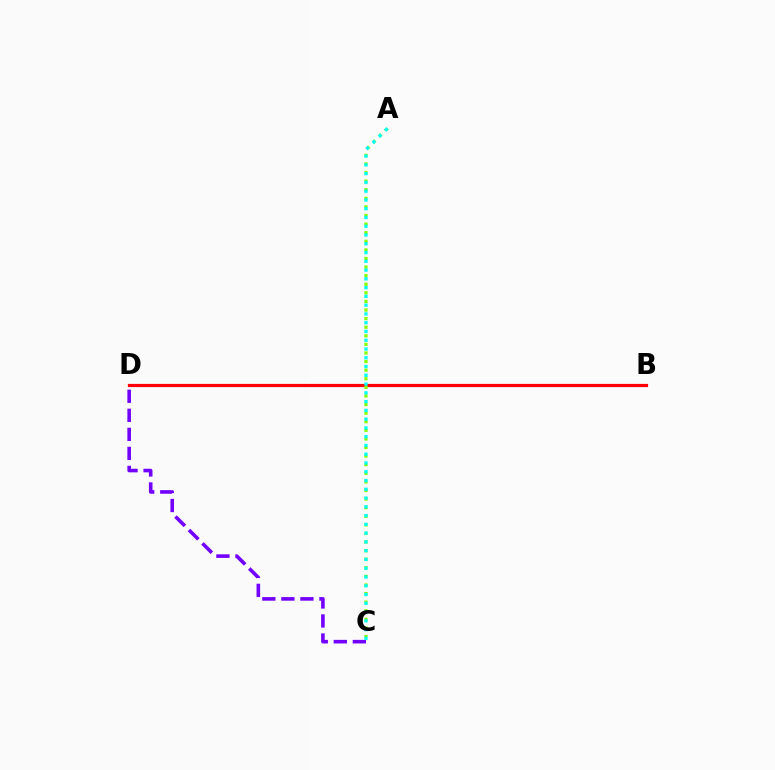{('B', 'D'): [{'color': '#ff0000', 'line_style': 'solid', 'thickness': 2.31}], ('C', 'D'): [{'color': '#7200ff', 'line_style': 'dashed', 'thickness': 2.59}], ('A', 'C'): [{'color': '#84ff00', 'line_style': 'dotted', 'thickness': 2.33}, {'color': '#00fff6', 'line_style': 'dotted', 'thickness': 2.38}]}